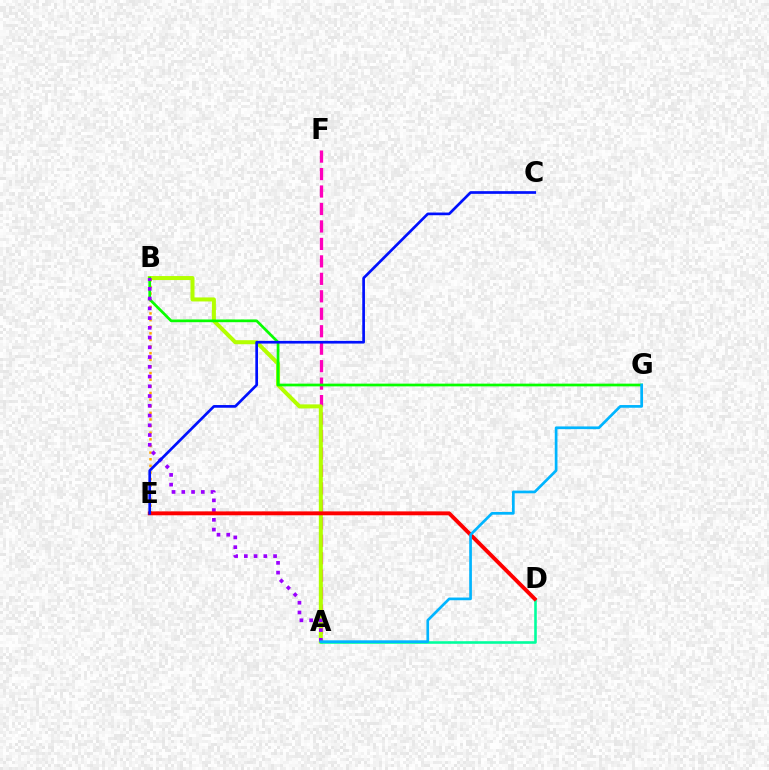{('A', 'F'): [{'color': '#ff00bd', 'line_style': 'dashed', 'thickness': 2.37}], ('A', 'B'): [{'color': '#b3ff00', 'line_style': 'solid', 'thickness': 2.89}, {'color': '#9b00ff', 'line_style': 'dotted', 'thickness': 2.65}], ('B', 'E'): [{'color': '#ffa500', 'line_style': 'dotted', 'thickness': 1.8}], ('B', 'G'): [{'color': '#08ff00', 'line_style': 'solid', 'thickness': 1.96}], ('A', 'D'): [{'color': '#00ff9d', 'line_style': 'solid', 'thickness': 1.87}], ('D', 'E'): [{'color': '#ff0000', 'line_style': 'solid', 'thickness': 2.81}], ('A', 'G'): [{'color': '#00b5ff', 'line_style': 'solid', 'thickness': 1.94}], ('C', 'E'): [{'color': '#0010ff', 'line_style': 'solid', 'thickness': 1.94}]}